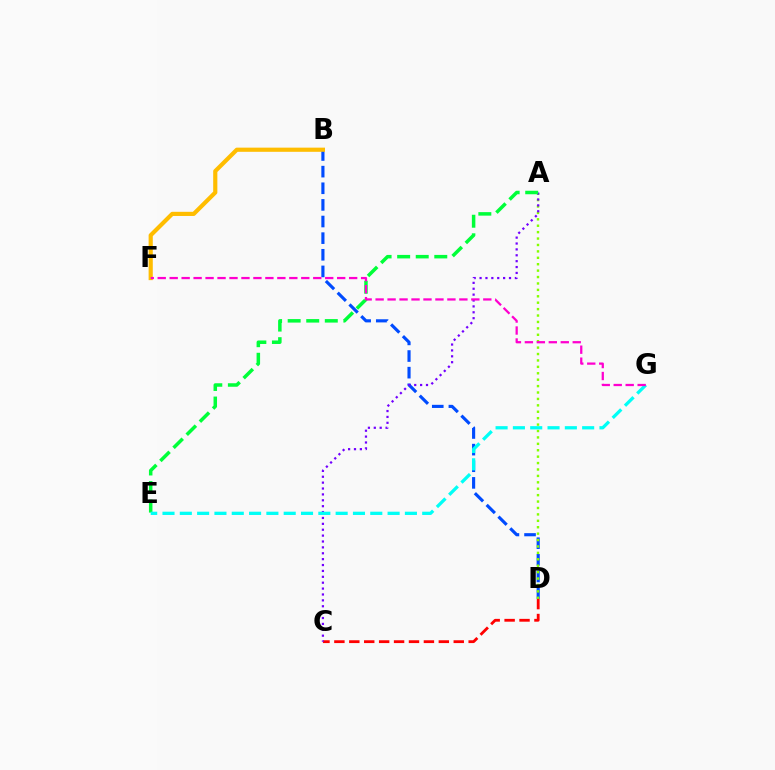{('B', 'D'): [{'color': '#004bff', 'line_style': 'dashed', 'thickness': 2.26}], ('B', 'F'): [{'color': '#ffbd00', 'line_style': 'solid', 'thickness': 3.0}], ('A', 'D'): [{'color': '#84ff00', 'line_style': 'dotted', 'thickness': 1.74}], ('C', 'D'): [{'color': '#ff0000', 'line_style': 'dashed', 'thickness': 2.03}], ('A', 'C'): [{'color': '#7200ff', 'line_style': 'dotted', 'thickness': 1.6}], ('A', 'E'): [{'color': '#00ff39', 'line_style': 'dashed', 'thickness': 2.52}], ('E', 'G'): [{'color': '#00fff6', 'line_style': 'dashed', 'thickness': 2.35}], ('F', 'G'): [{'color': '#ff00cf', 'line_style': 'dashed', 'thickness': 1.63}]}